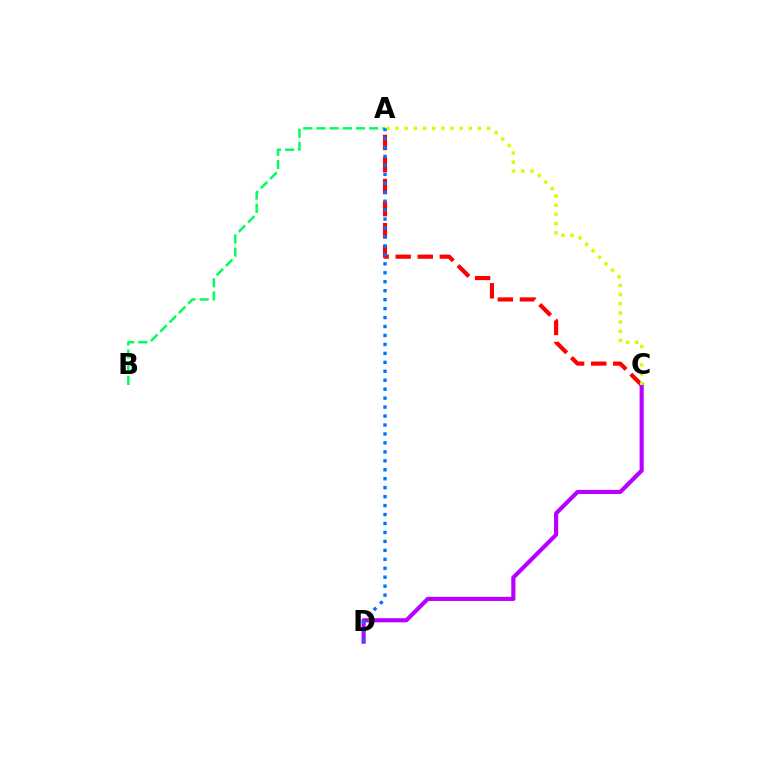{('A', 'C'): [{'color': '#ff0000', 'line_style': 'dashed', 'thickness': 3.0}, {'color': '#d1ff00', 'line_style': 'dotted', 'thickness': 2.49}], ('A', 'B'): [{'color': '#00ff5c', 'line_style': 'dashed', 'thickness': 1.79}], ('C', 'D'): [{'color': '#b900ff', 'line_style': 'solid', 'thickness': 2.98}], ('A', 'D'): [{'color': '#0074ff', 'line_style': 'dotted', 'thickness': 2.43}]}